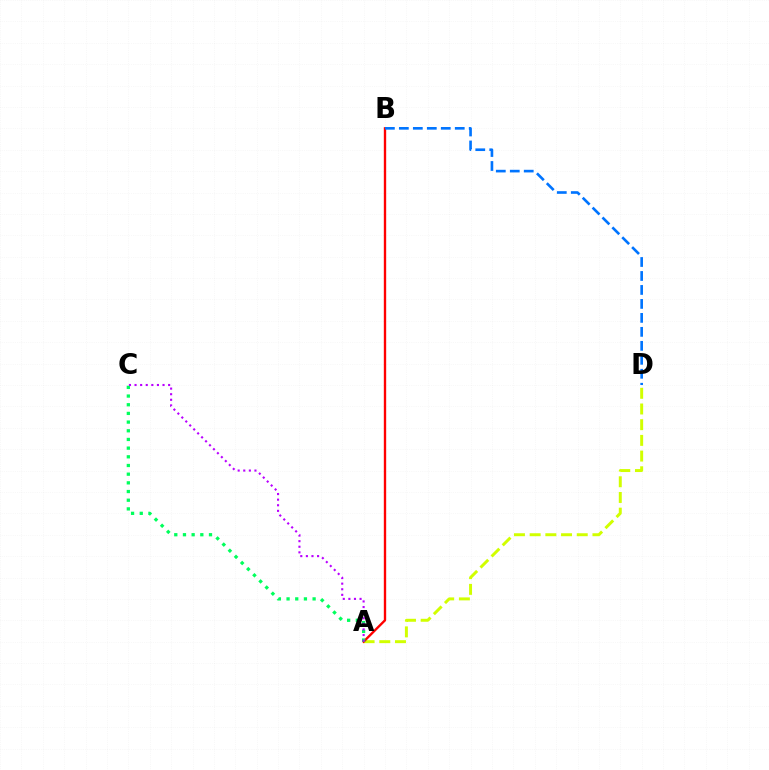{('A', 'D'): [{'color': '#d1ff00', 'line_style': 'dashed', 'thickness': 2.13}], ('A', 'B'): [{'color': '#ff0000', 'line_style': 'solid', 'thickness': 1.7}], ('B', 'D'): [{'color': '#0074ff', 'line_style': 'dashed', 'thickness': 1.9}], ('A', 'C'): [{'color': '#00ff5c', 'line_style': 'dotted', 'thickness': 2.36}, {'color': '#b900ff', 'line_style': 'dotted', 'thickness': 1.52}]}